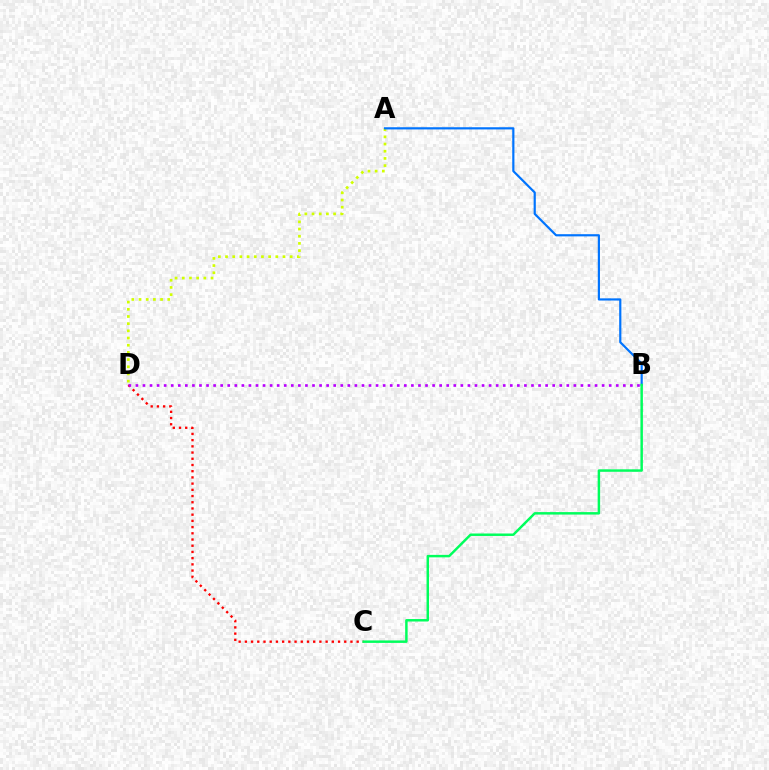{('C', 'D'): [{'color': '#ff0000', 'line_style': 'dotted', 'thickness': 1.69}], ('B', 'D'): [{'color': '#b900ff', 'line_style': 'dotted', 'thickness': 1.92}], ('A', 'D'): [{'color': '#d1ff00', 'line_style': 'dotted', 'thickness': 1.95}], ('A', 'B'): [{'color': '#0074ff', 'line_style': 'solid', 'thickness': 1.57}], ('B', 'C'): [{'color': '#00ff5c', 'line_style': 'solid', 'thickness': 1.78}]}